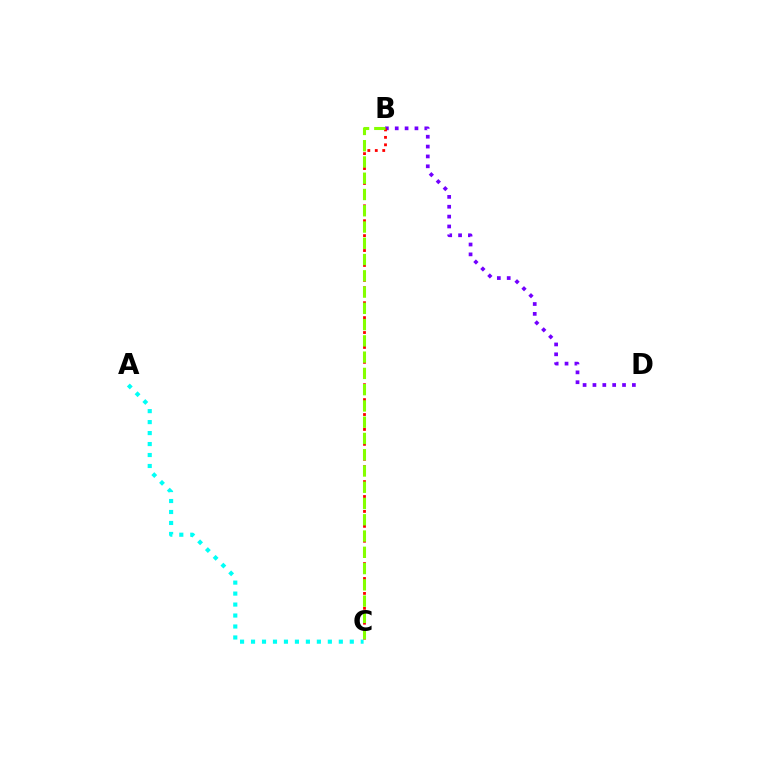{('B', 'D'): [{'color': '#7200ff', 'line_style': 'dotted', 'thickness': 2.68}], ('A', 'C'): [{'color': '#00fff6', 'line_style': 'dotted', 'thickness': 2.98}], ('B', 'C'): [{'color': '#ff0000', 'line_style': 'dotted', 'thickness': 2.03}, {'color': '#84ff00', 'line_style': 'dashed', 'thickness': 2.21}]}